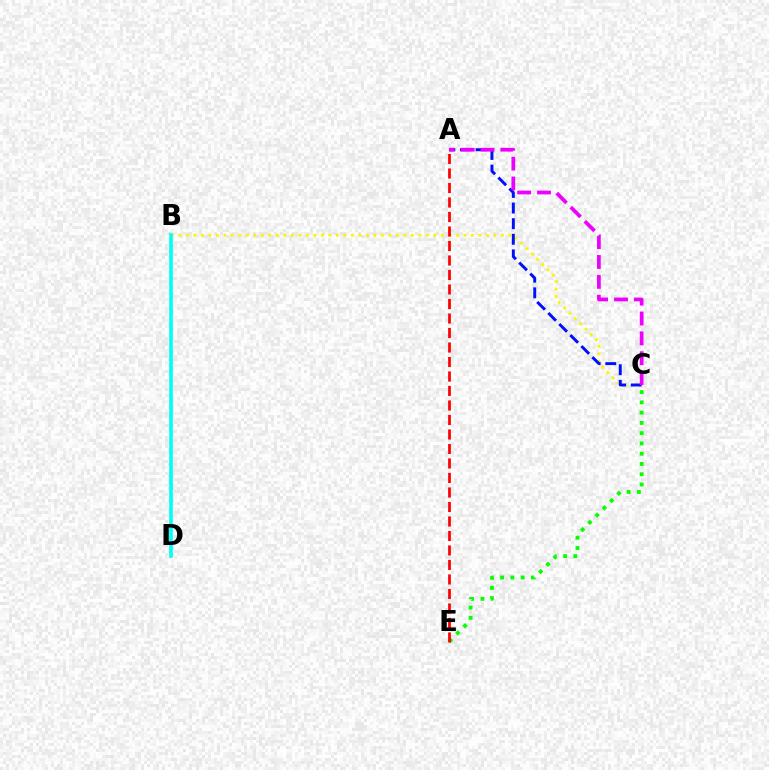{('C', 'E'): [{'color': '#08ff00', 'line_style': 'dotted', 'thickness': 2.79}], ('B', 'C'): [{'color': '#fcf500', 'line_style': 'dotted', 'thickness': 2.04}], ('A', 'C'): [{'color': '#0010ff', 'line_style': 'dashed', 'thickness': 2.12}, {'color': '#ee00ff', 'line_style': 'dashed', 'thickness': 2.7}], ('B', 'D'): [{'color': '#00fff6', 'line_style': 'solid', 'thickness': 2.62}], ('A', 'E'): [{'color': '#ff0000', 'line_style': 'dashed', 'thickness': 1.97}]}